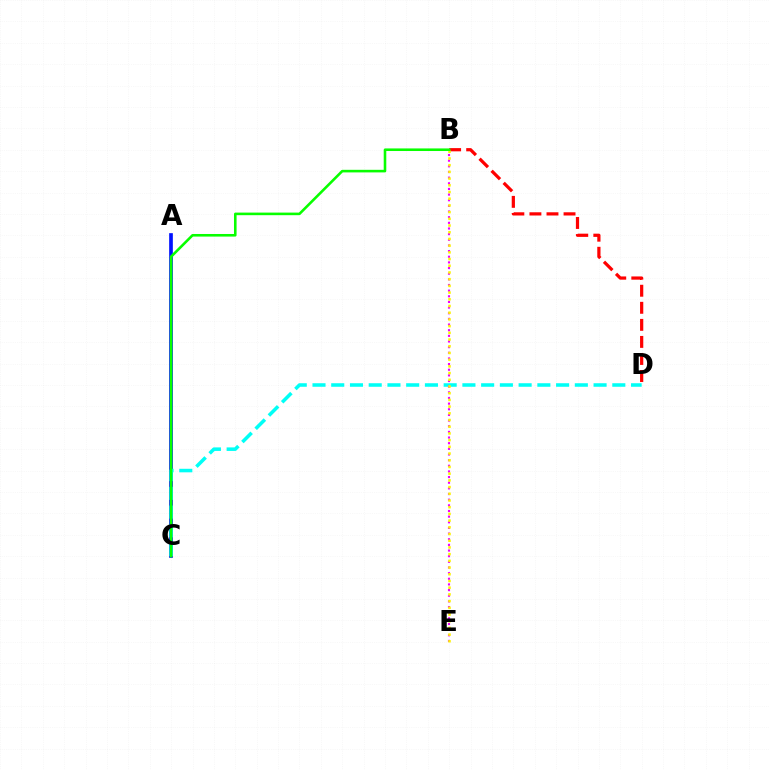{('A', 'C'): [{'color': '#0010ff', 'line_style': 'solid', 'thickness': 2.65}], ('C', 'D'): [{'color': '#00fff6', 'line_style': 'dashed', 'thickness': 2.55}], ('B', 'D'): [{'color': '#ff0000', 'line_style': 'dashed', 'thickness': 2.32}], ('B', 'E'): [{'color': '#ee00ff', 'line_style': 'dotted', 'thickness': 1.54}, {'color': '#fcf500', 'line_style': 'dotted', 'thickness': 1.82}], ('B', 'C'): [{'color': '#08ff00', 'line_style': 'solid', 'thickness': 1.86}]}